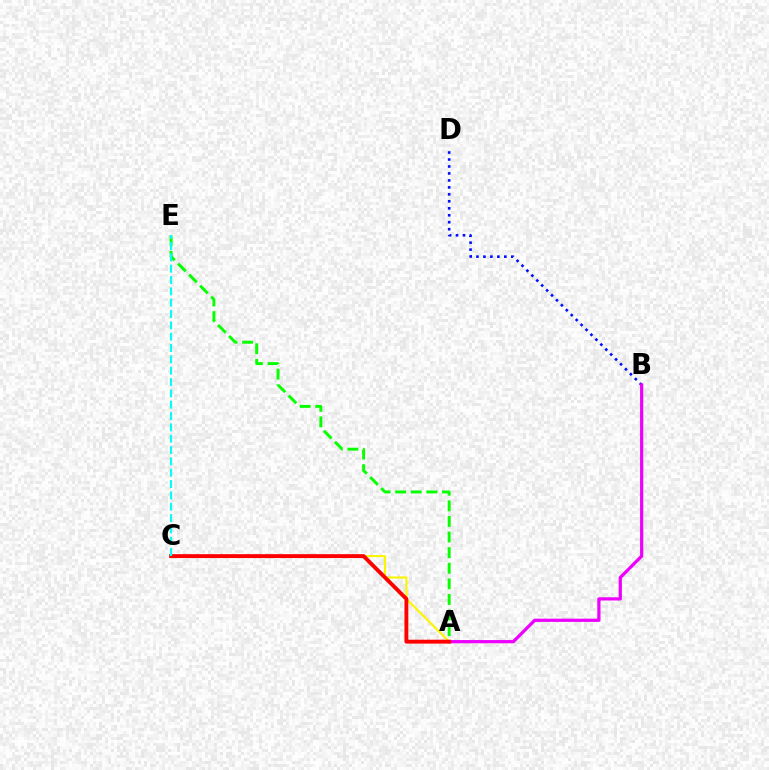{('A', 'C'): [{'color': '#fcf500', 'line_style': 'solid', 'thickness': 1.53}, {'color': '#ff0000', 'line_style': 'solid', 'thickness': 2.81}], ('A', 'E'): [{'color': '#08ff00', 'line_style': 'dashed', 'thickness': 2.12}], ('B', 'D'): [{'color': '#0010ff', 'line_style': 'dotted', 'thickness': 1.89}], ('A', 'B'): [{'color': '#ee00ff', 'line_style': 'solid', 'thickness': 2.32}], ('C', 'E'): [{'color': '#00fff6', 'line_style': 'dashed', 'thickness': 1.54}]}